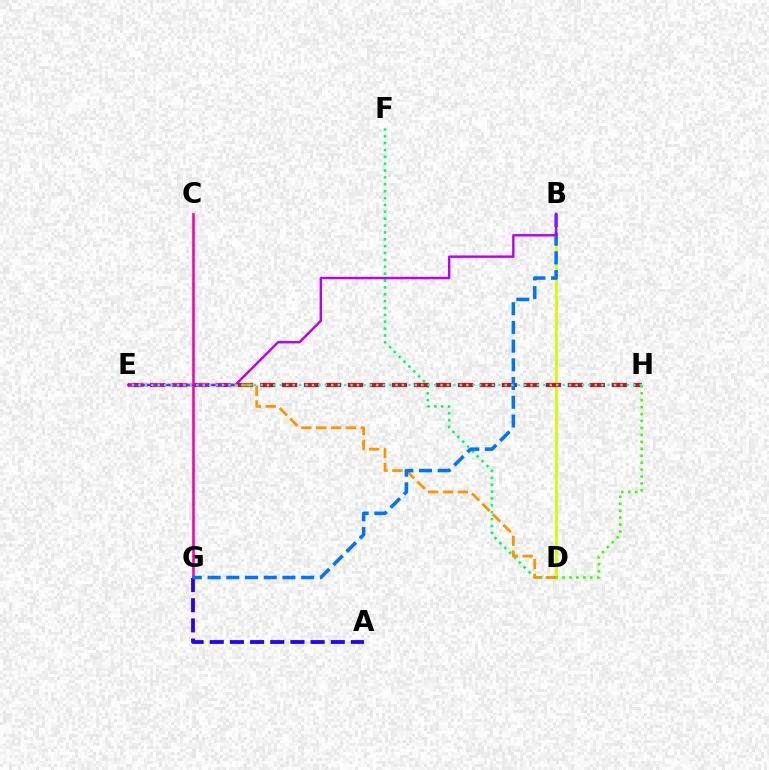{('C', 'G'): [{'color': '#ff00ac', 'line_style': 'solid', 'thickness': 1.88}], ('D', 'F'): [{'color': '#00ff5c', 'line_style': 'dotted', 'thickness': 1.87}], ('A', 'G'): [{'color': '#2500ff', 'line_style': 'dashed', 'thickness': 2.74}], ('B', 'D'): [{'color': '#d1ff00', 'line_style': 'solid', 'thickness': 2.03}], ('E', 'H'): [{'color': '#ff0000', 'line_style': 'dashed', 'thickness': 2.99}, {'color': '#00fff6', 'line_style': 'dotted', 'thickness': 1.75}], ('D', 'E'): [{'color': '#ff9400', 'line_style': 'dashed', 'thickness': 2.02}], ('D', 'H'): [{'color': '#3dff00', 'line_style': 'dotted', 'thickness': 1.89}], ('B', 'G'): [{'color': '#0074ff', 'line_style': 'dashed', 'thickness': 2.54}], ('B', 'E'): [{'color': '#b900ff', 'line_style': 'solid', 'thickness': 1.74}]}